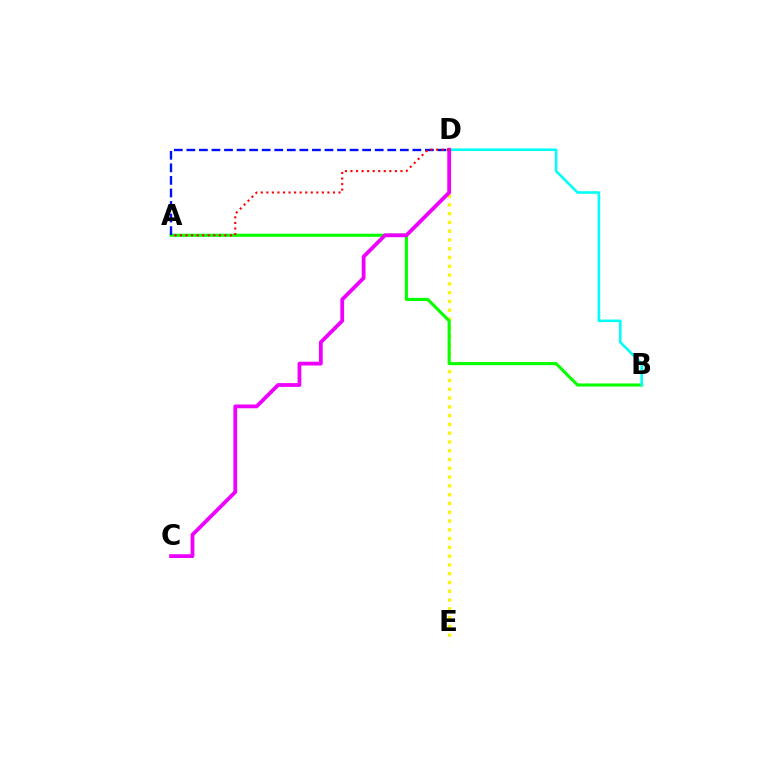{('D', 'E'): [{'color': '#fcf500', 'line_style': 'dotted', 'thickness': 2.39}], ('A', 'B'): [{'color': '#08ff00', 'line_style': 'solid', 'thickness': 2.23}], ('A', 'D'): [{'color': '#0010ff', 'line_style': 'dashed', 'thickness': 1.71}, {'color': '#ff0000', 'line_style': 'dotted', 'thickness': 1.51}], ('B', 'D'): [{'color': '#00fff6', 'line_style': 'solid', 'thickness': 1.87}], ('C', 'D'): [{'color': '#ee00ff', 'line_style': 'solid', 'thickness': 2.73}]}